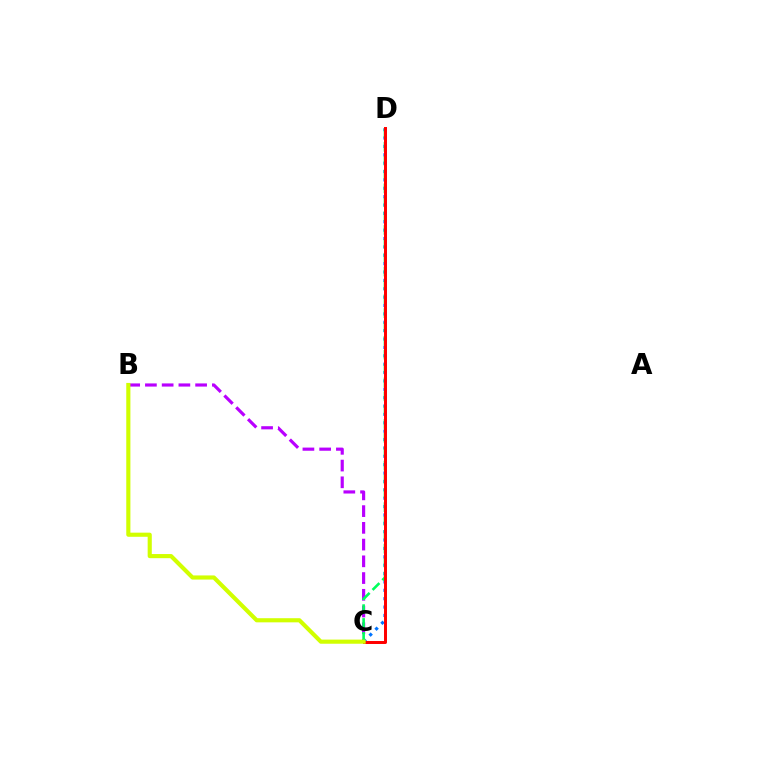{('B', 'C'): [{'color': '#b900ff', 'line_style': 'dashed', 'thickness': 2.27}, {'color': '#d1ff00', 'line_style': 'solid', 'thickness': 2.97}], ('C', 'D'): [{'color': '#0074ff', 'line_style': 'dotted', 'thickness': 2.28}, {'color': '#00ff5c', 'line_style': 'dashed', 'thickness': 1.88}, {'color': '#ff0000', 'line_style': 'solid', 'thickness': 2.14}]}